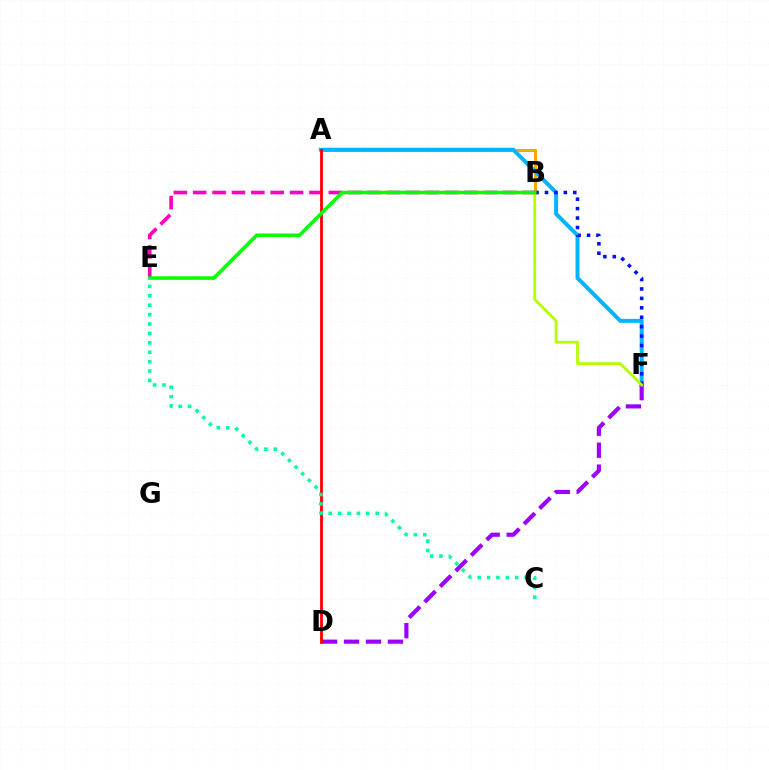{('A', 'B'): [{'color': '#ffa500', 'line_style': 'solid', 'thickness': 2.19}], ('B', 'E'): [{'color': '#ff00bd', 'line_style': 'dashed', 'thickness': 2.63}, {'color': '#08ff00', 'line_style': 'solid', 'thickness': 2.59}], ('A', 'F'): [{'color': '#00b5ff', 'line_style': 'solid', 'thickness': 2.85}], ('B', 'F'): [{'color': '#0010ff', 'line_style': 'dotted', 'thickness': 2.56}, {'color': '#b3ff00', 'line_style': 'solid', 'thickness': 2.02}], ('D', 'F'): [{'color': '#9b00ff', 'line_style': 'dashed', 'thickness': 2.98}], ('A', 'D'): [{'color': '#ff0000', 'line_style': 'solid', 'thickness': 2.04}], ('C', 'E'): [{'color': '#00ff9d', 'line_style': 'dotted', 'thickness': 2.55}]}